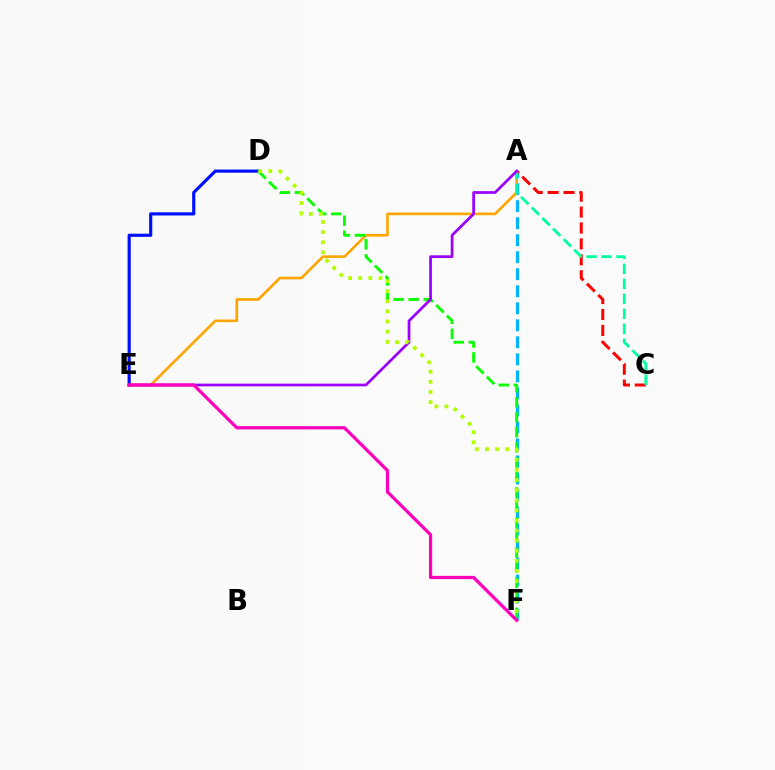{('A', 'F'): [{'color': '#00b5ff', 'line_style': 'dashed', 'thickness': 2.31}], ('A', 'C'): [{'color': '#ff0000', 'line_style': 'dashed', 'thickness': 2.16}, {'color': '#00ff9d', 'line_style': 'dashed', 'thickness': 2.04}], ('D', 'E'): [{'color': '#0010ff', 'line_style': 'solid', 'thickness': 2.28}], ('A', 'E'): [{'color': '#ffa500', 'line_style': 'solid', 'thickness': 1.91}, {'color': '#9b00ff', 'line_style': 'solid', 'thickness': 1.96}], ('D', 'F'): [{'color': '#08ff00', 'line_style': 'dashed', 'thickness': 2.04}, {'color': '#b3ff00', 'line_style': 'dotted', 'thickness': 2.74}], ('E', 'F'): [{'color': '#ff00bd', 'line_style': 'solid', 'thickness': 2.33}]}